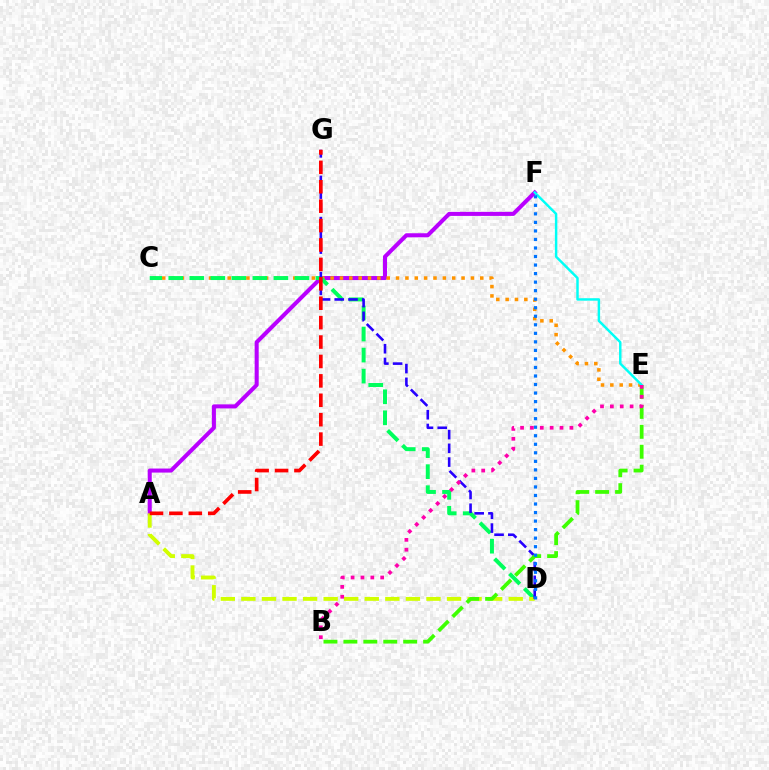{('A', 'F'): [{'color': '#b900ff', 'line_style': 'solid', 'thickness': 2.91}], ('C', 'E'): [{'color': '#ff9400', 'line_style': 'dotted', 'thickness': 2.54}], ('C', 'D'): [{'color': '#00ff5c', 'line_style': 'dashed', 'thickness': 2.86}], ('E', 'F'): [{'color': '#00fff6', 'line_style': 'solid', 'thickness': 1.76}], ('A', 'D'): [{'color': '#d1ff00', 'line_style': 'dashed', 'thickness': 2.79}], ('D', 'G'): [{'color': '#2500ff', 'line_style': 'dashed', 'thickness': 1.87}], ('B', 'E'): [{'color': '#3dff00', 'line_style': 'dashed', 'thickness': 2.71}, {'color': '#ff00ac', 'line_style': 'dotted', 'thickness': 2.68}], ('D', 'F'): [{'color': '#0074ff', 'line_style': 'dotted', 'thickness': 2.32}], ('A', 'G'): [{'color': '#ff0000', 'line_style': 'dashed', 'thickness': 2.64}]}